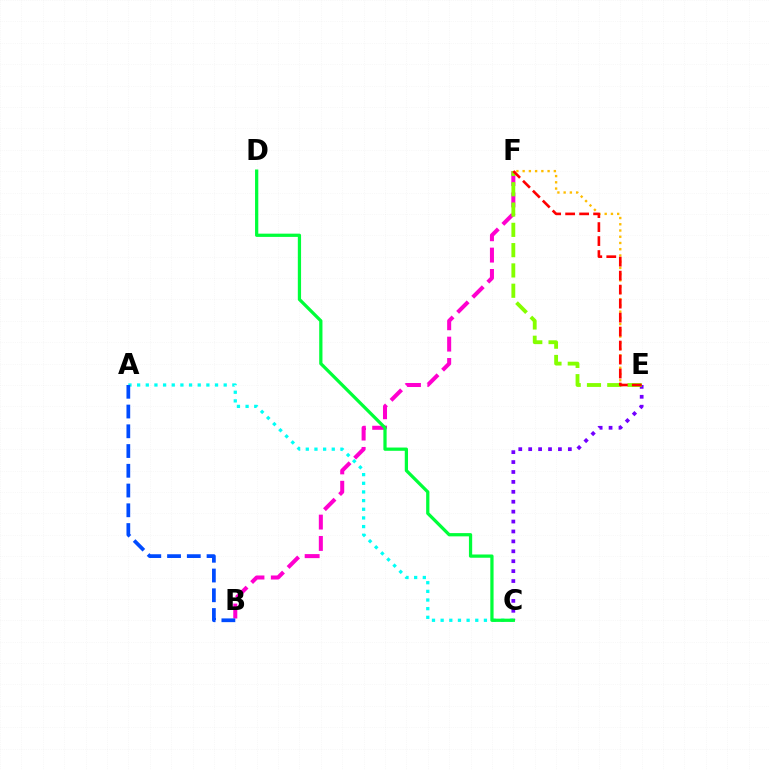{('C', 'E'): [{'color': '#7200ff', 'line_style': 'dotted', 'thickness': 2.69}], ('E', 'F'): [{'color': '#ffbd00', 'line_style': 'dotted', 'thickness': 1.7}, {'color': '#84ff00', 'line_style': 'dashed', 'thickness': 2.76}, {'color': '#ff0000', 'line_style': 'dashed', 'thickness': 1.9}], ('A', 'C'): [{'color': '#00fff6', 'line_style': 'dotted', 'thickness': 2.35}], ('B', 'F'): [{'color': '#ff00cf', 'line_style': 'dashed', 'thickness': 2.9}], ('C', 'D'): [{'color': '#00ff39', 'line_style': 'solid', 'thickness': 2.34}], ('A', 'B'): [{'color': '#004bff', 'line_style': 'dashed', 'thickness': 2.68}]}